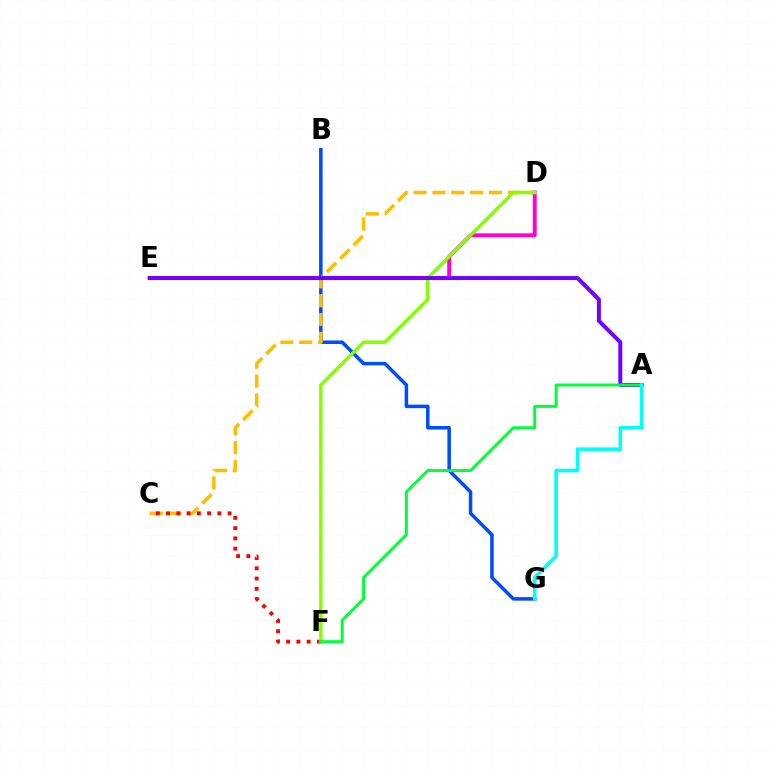{('B', 'G'): [{'color': '#004bff', 'line_style': 'solid', 'thickness': 2.53}], ('C', 'D'): [{'color': '#ffbd00', 'line_style': 'dashed', 'thickness': 2.56}], ('D', 'E'): [{'color': '#ff00cf', 'line_style': 'solid', 'thickness': 2.81}], ('C', 'F'): [{'color': '#ff0000', 'line_style': 'dotted', 'thickness': 2.79}], ('D', 'F'): [{'color': '#84ff00', 'line_style': 'solid', 'thickness': 2.48}], ('A', 'E'): [{'color': '#7200ff', 'line_style': 'solid', 'thickness': 2.87}], ('A', 'F'): [{'color': '#00ff39', 'line_style': 'solid', 'thickness': 2.14}], ('A', 'G'): [{'color': '#00fff6', 'line_style': 'solid', 'thickness': 2.57}]}